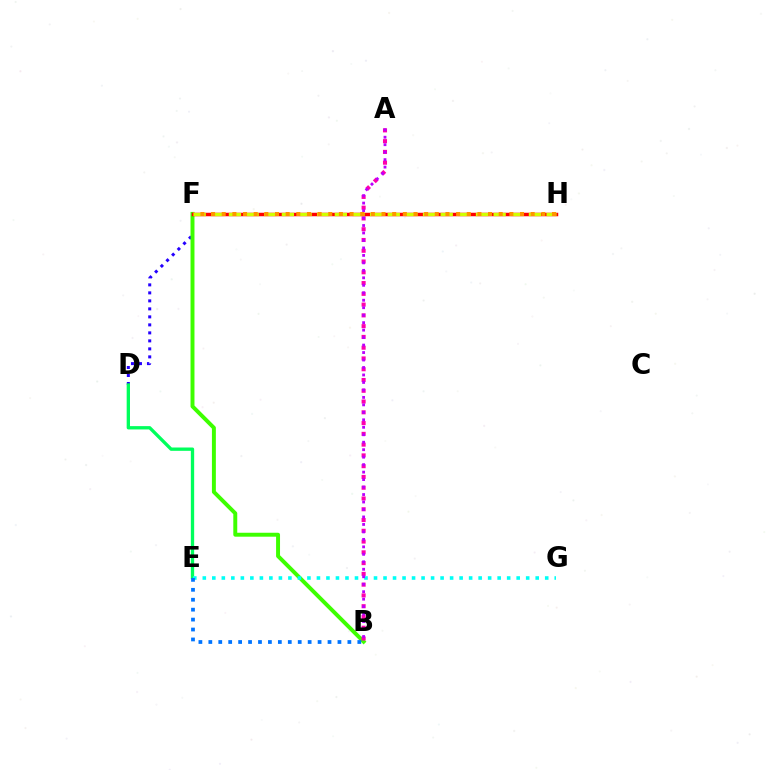{('D', 'F'): [{'color': '#2500ff', 'line_style': 'dotted', 'thickness': 2.17}], ('B', 'F'): [{'color': '#3dff00', 'line_style': 'solid', 'thickness': 2.84}], ('D', 'E'): [{'color': '#00ff5c', 'line_style': 'solid', 'thickness': 2.39}], ('A', 'B'): [{'color': '#ff00ac', 'line_style': 'dotted', 'thickness': 2.93}, {'color': '#b900ff', 'line_style': 'dotted', 'thickness': 2.03}], ('E', 'G'): [{'color': '#00fff6', 'line_style': 'dotted', 'thickness': 2.58}], ('F', 'H'): [{'color': '#ff0000', 'line_style': 'solid', 'thickness': 2.51}, {'color': '#d1ff00', 'line_style': 'dashed', 'thickness': 2.4}, {'color': '#ff9400', 'line_style': 'dotted', 'thickness': 2.89}], ('B', 'E'): [{'color': '#0074ff', 'line_style': 'dotted', 'thickness': 2.7}]}